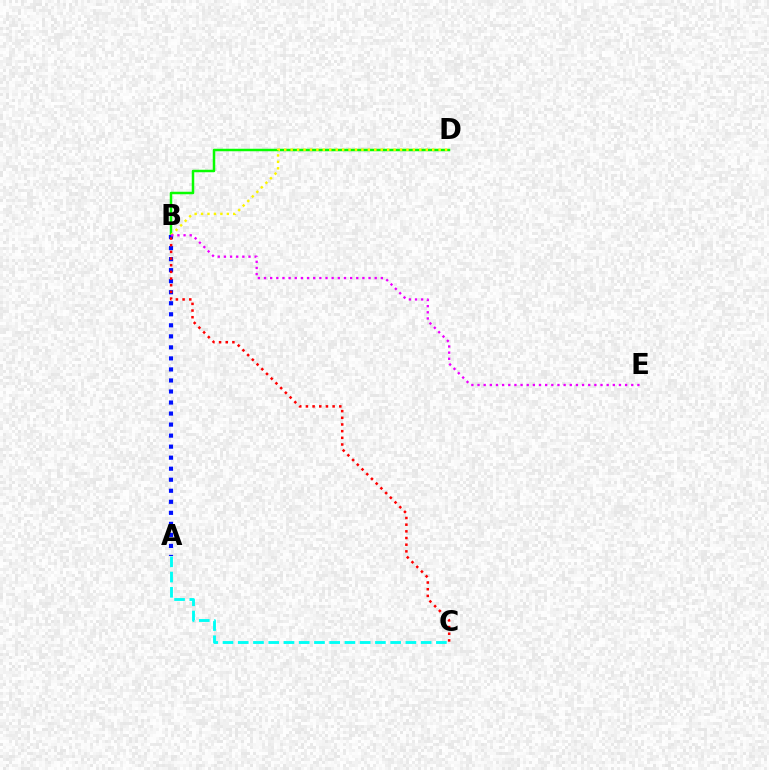{('B', 'D'): [{'color': '#08ff00', 'line_style': 'solid', 'thickness': 1.8}, {'color': '#fcf500', 'line_style': 'dotted', 'thickness': 1.75}], ('A', 'B'): [{'color': '#0010ff', 'line_style': 'dotted', 'thickness': 3.0}], ('A', 'C'): [{'color': '#00fff6', 'line_style': 'dashed', 'thickness': 2.07}], ('B', 'E'): [{'color': '#ee00ff', 'line_style': 'dotted', 'thickness': 1.67}], ('B', 'C'): [{'color': '#ff0000', 'line_style': 'dotted', 'thickness': 1.81}]}